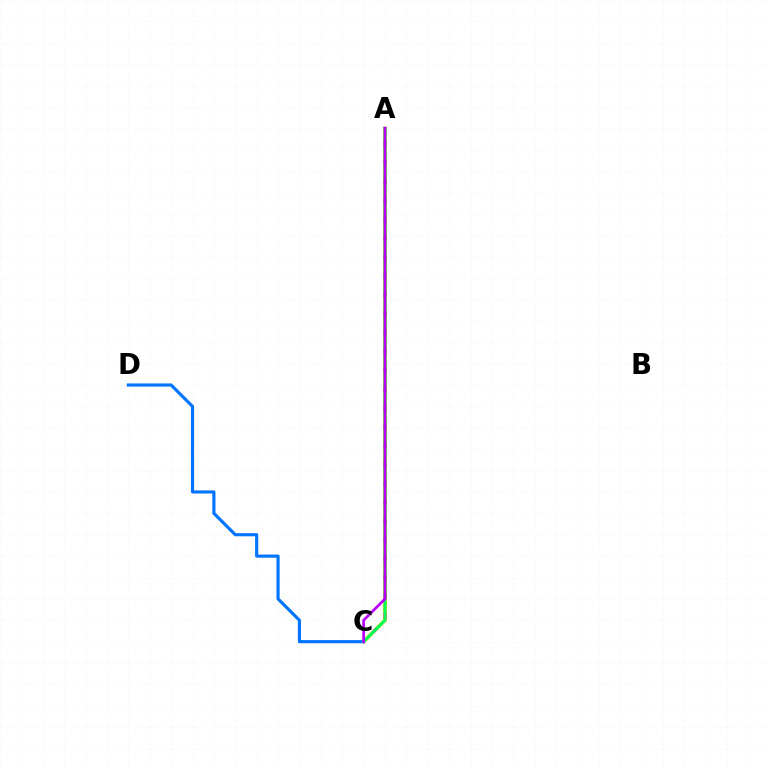{('A', 'C'): [{'color': '#ff0000', 'line_style': 'solid', 'thickness': 2.31}, {'color': '#d1ff00', 'line_style': 'dashed', 'thickness': 2.56}, {'color': '#00ff5c', 'line_style': 'solid', 'thickness': 2.13}, {'color': '#b900ff', 'line_style': 'solid', 'thickness': 1.94}], ('C', 'D'): [{'color': '#0074ff', 'line_style': 'solid', 'thickness': 2.26}]}